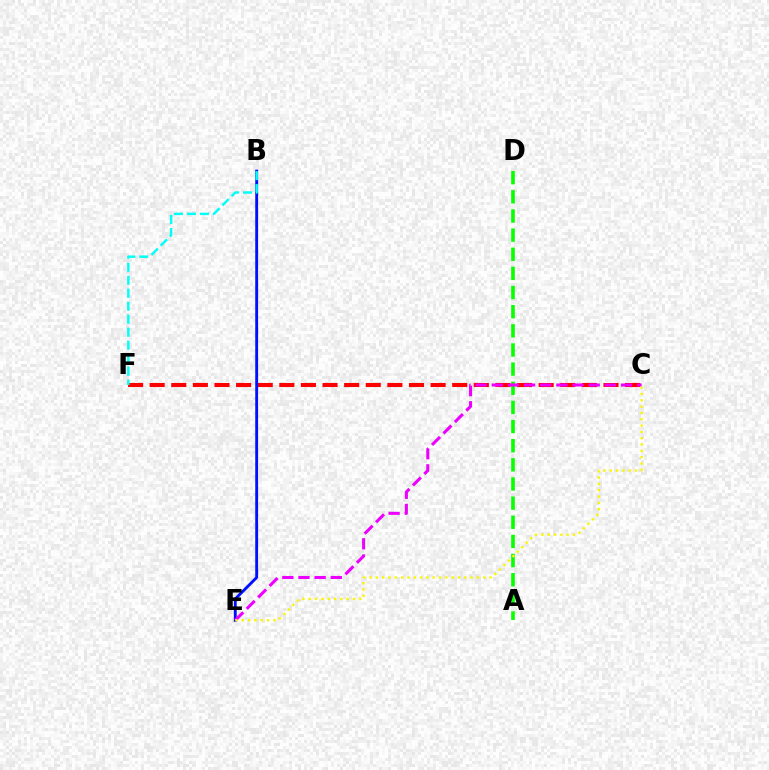{('C', 'F'): [{'color': '#ff0000', 'line_style': 'dashed', 'thickness': 2.94}], ('B', 'E'): [{'color': '#0010ff', 'line_style': 'solid', 'thickness': 2.06}], ('A', 'D'): [{'color': '#08ff00', 'line_style': 'dashed', 'thickness': 2.6}], ('B', 'F'): [{'color': '#00fff6', 'line_style': 'dashed', 'thickness': 1.76}], ('C', 'E'): [{'color': '#ee00ff', 'line_style': 'dashed', 'thickness': 2.19}, {'color': '#fcf500', 'line_style': 'dotted', 'thickness': 1.72}]}